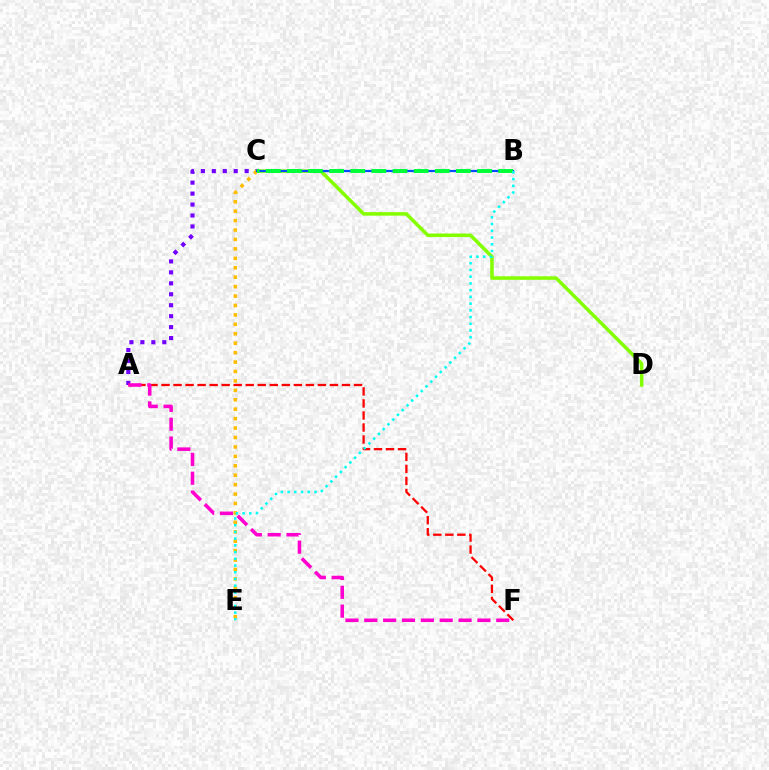{('C', 'D'): [{'color': '#84ff00', 'line_style': 'solid', 'thickness': 2.54}], ('A', 'C'): [{'color': '#7200ff', 'line_style': 'dotted', 'thickness': 2.98}], ('A', 'F'): [{'color': '#ff0000', 'line_style': 'dashed', 'thickness': 1.63}, {'color': '#ff00cf', 'line_style': 'dashed', 'thickness': 2.56}], ('C', 'E'): [{'color': '#ffbd00', 'line_style': 'dotted', 'thickness': 2.56}], ('B', 'C'): [{'color': '#004bff', 'line_style': 'solid', 'thickness': 1.59}, {'color': '#00ff39', 'line_style': 'dashed', 'thickness': 2.87}], ('B', 'E'): [{'color': '#00fff6', 'line_style': 'dotted', 'thickness': 1.83}]}